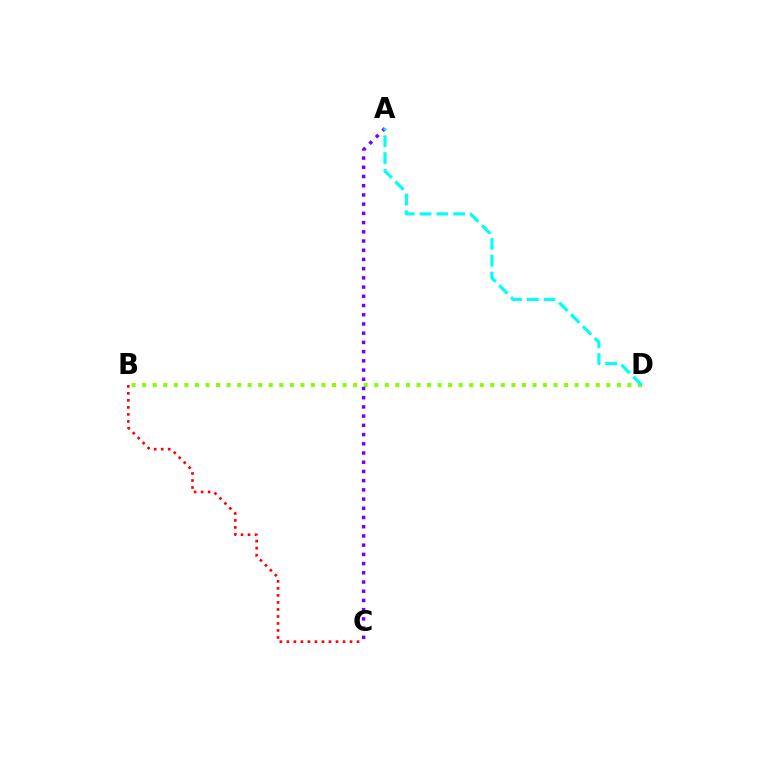{('B', 'D'): [{'color': '#84ff00', 'line_style': 'dotted', 'thickness': 2.87}], ('A', 'C'): [{'color': '#7200ff', 'line_style': 'dotted', 'thickness': 2.5}], ('A', 'D'): [{'color': '#00fff6', 'line_style': 'dashed', 'thickness': 2.28}], ('B', 'C'): [{'color': '#ff0000', 'line_style': 'dotted', 'thickness': 1.91}]}